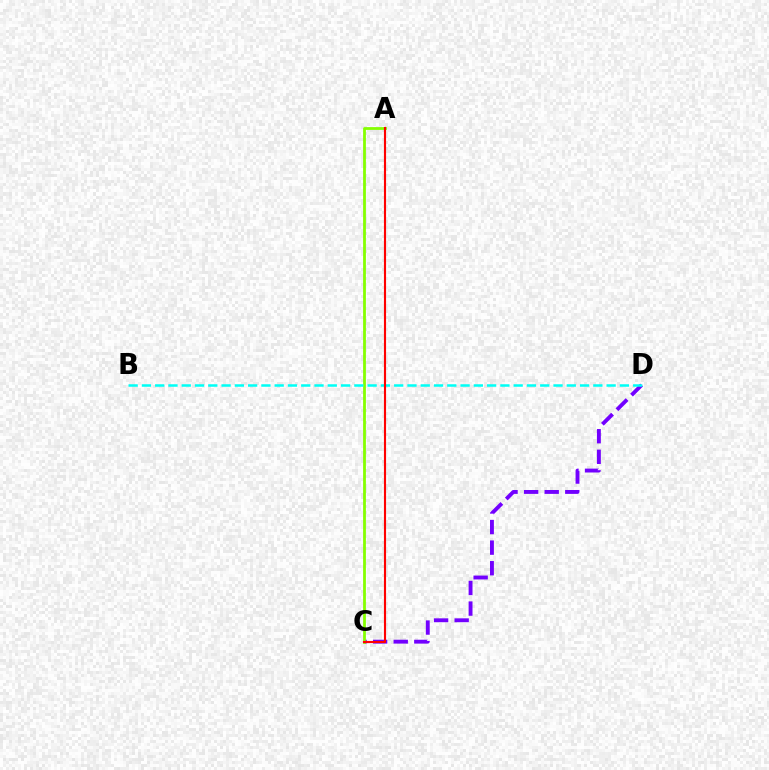{('C', 'D'): [{'color': '#7200ff', 'line_style': 'dashed', 'thickness': 2.8}], ('A', 'C'): [{'color': '#84ff00', 'line_style': 'solid', 'thickness': 2.0}, {'color': '#ff0000', 'line_style': 'solid', 'thickness': 1.54}], ('B', 'D'): [{'color': '#00fff6', 'line_style': 'dashed', 'thickness': 1.8}]}